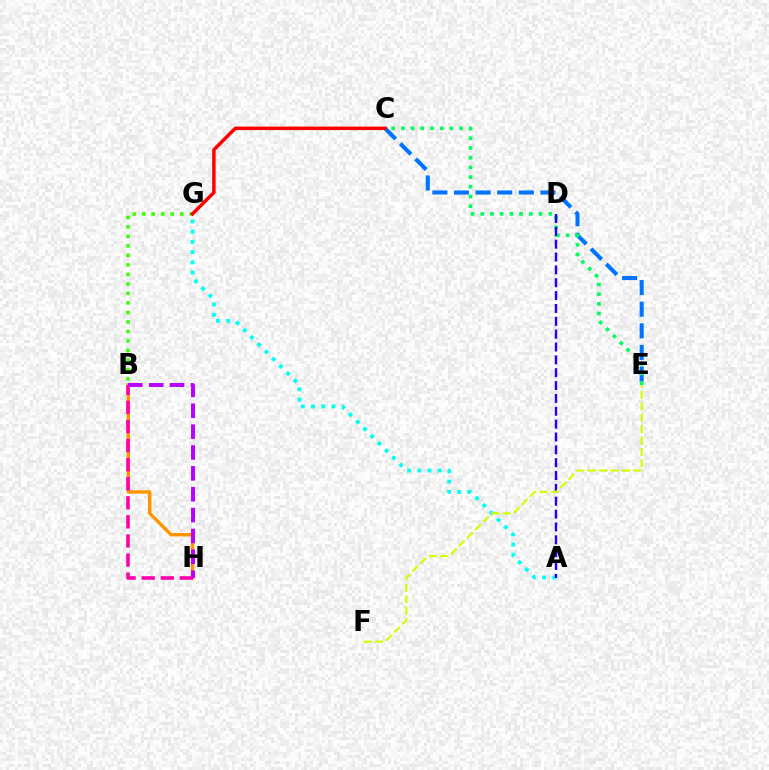{('A', 'G'): [{'color': '#00fff6', 'line_style': 'dotted', 'thickness': 2.78}], ('B', 'H'): [{'color': '#ff9400', 'line_style': 'solid', 'thickness': 2.44}, {'color': '#ff00ac', 'line_style': 'dashed', 'thickness': 2.59}, {'color': '#b900ff', 'line_style': 'dashed', 'thickness': 2.83}], ('B', 'G'): [{'color': '#3dff00', 'line_style': 'dotted', 'thickness': 2.58}], ('C', 'E'): [{'color': '#0074ff', 'line_style': 'dashed', 'thickness': 2.94}, {'color': '#00ff5c', 'line_style': 'dotted', 'thickness': 2.64}], ('A', 'D'): [{'color': '#2500ff', 'line_style': 'dashed', 'thickness': 1.75}], ('C', 'G'): [{'color': '#ff0000', 'line_style': 'solid', 'thickness': 2.5}], ('E', 'F'): [{'color': '#d1ff00', 'line_style': 'dashed', 'thickness': 1.55}]}